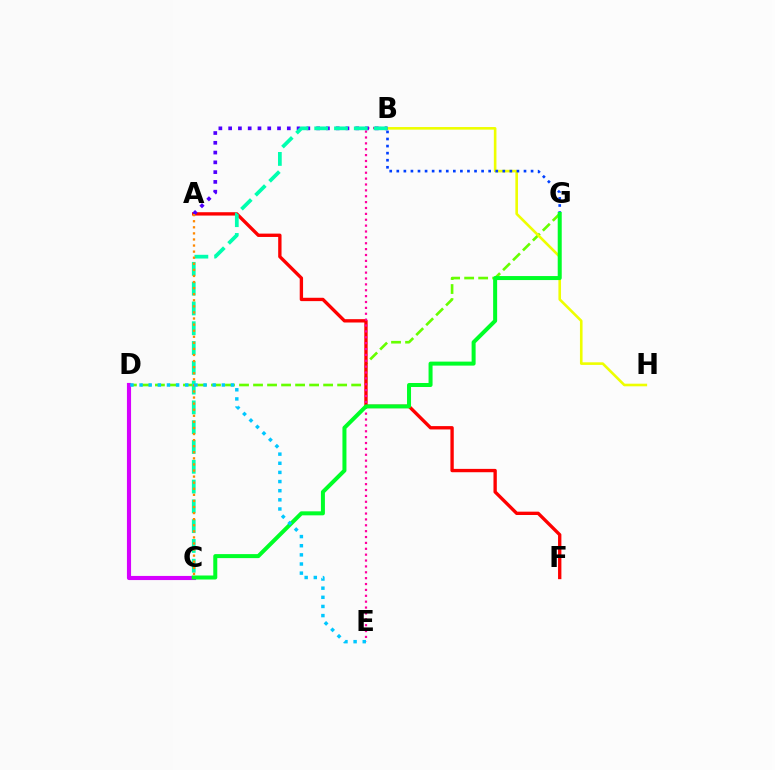{('D', 'G'): [{'color': '#66ff00', 'line_style': 'dashed', 'thickness': 1.9}], ('A', 'F'): [{'color': '#ff0000', 'line_style': 'solid', 'thickness': 2.41}], ('B', 'H'): [{'color': '#eeff00', 'line_style': 'solid', 'thickness': 1.88}], ('B', 'E'): [{'color': '#ff00a0', 'line_style': 'dotted', 'thickness': 1.6}], ('A', 'B'): [{'color': '#4f00ff', 'line_style': 'dotted', 'thickness': 2.66}], ('B', 'C'): [{'color': '#00ffaf', 'line_style': 'dashed', 'thickness': 2.69}], ('A', 'C'): [{'color': '#ff8800', 'line_style': 'dotted', 'thickness': 1.65}], ('B', 'G'): [{'color': '#003fff', 'line_style': 'dotted', 'thickness': 1.92}], ('C', 'D'): [{'color': '#d600ff', 'line_style': 'solid', 'thickness': 2.97}], ('C', 'G'): [{'color': '#00ff27', 'line_style': 'solid', 'thickness': 2.88}], ('D', 'E'): [{'color': '#00c7ff', 'line_style': 'dotted', 'thickness': 2.48}]}